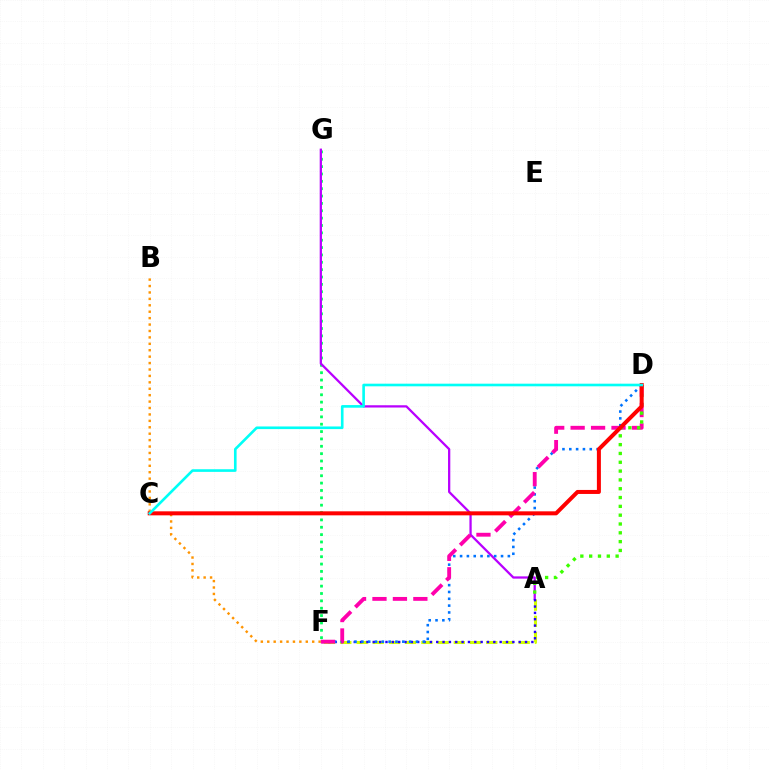{('F', 'G'): [{'color': '#00ff5c', 'line_style': 'dotted', 'thickness': 2.0}], ('A', 'G'): [{'color': '#b900ff', 'line_style': 'solid', 'thickness': 1.63}], ('A', 'F'): [{'color': '#d1ff00', 'line_style': 'dashed', 'thickness': 2.2}, {'color': '#2500ff', 'line_style': 'dotted', 'thickness': 1.72}], ('D', 'F'): [{'color': '#0074ff', 'line_style': 'dotted', 'thickness': 1.85}, {'color': '#ff00ac', 'line_style': 'dashed', 'thickness': 2.78}], ('B', 'F'): [{'color': '#ff9400', 'line_style': 'dotted', 'thickness': 1.74}], ('A', 'D'): [{'color': '#3dff00', 'line_style': 'dotted', 'thickness': 2.4}], ('C', 'D'): [{'color': '#ff0000', 'line_style': 'solid', 'thickness': 2.89}, {'color': '#00fff6', 'line_style': 'solid', 'thickness': 1.9}]}